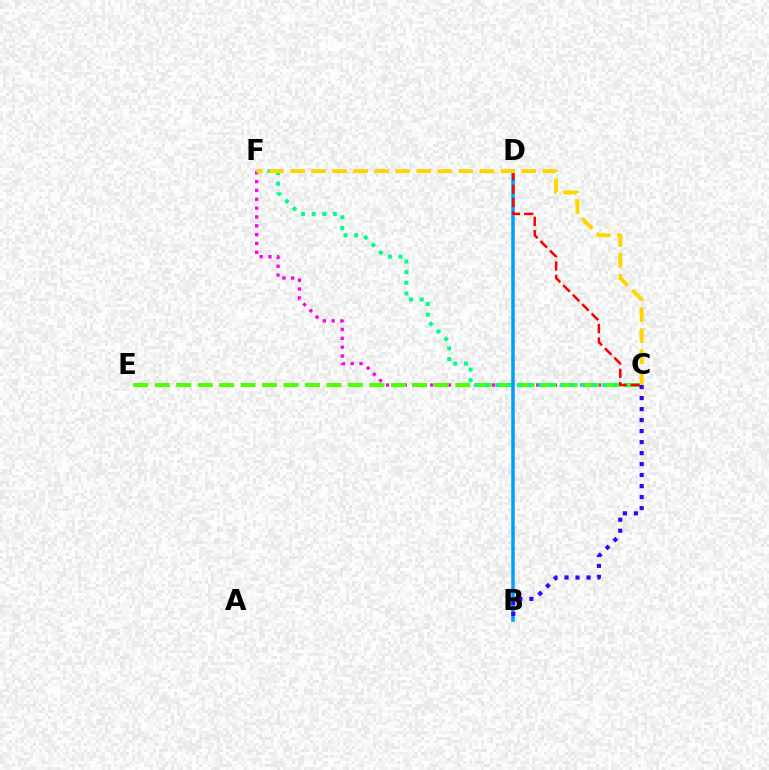{('C', 'F'): [{'color': '#ff00ed', 'line_style': 'dotted', 'thickness': 2.4}, {'color': '#00ff86', 'line_style': 'dotted', 'thickness': 2.89}, {'color': '#ffd500', 'line_style': 'dashed', 'thickness': 2.86}], ('C', 'E'): [{'color': '#4fff00', 'line_style': 'dashed', 'thickness': 2.92}], ('B', 'D'): [{'color': '#009eff', 'line_style': 'solid', 'thickness': 2.52}], ('C', 'D'): [{'color': '#ff0000', 'line_style': 'dashed', 'thickness': 1.82}], ('B', 'C'): [{'color': '#3700ff', 'line_style': 'dotted', 'thickness': 2.99}]}